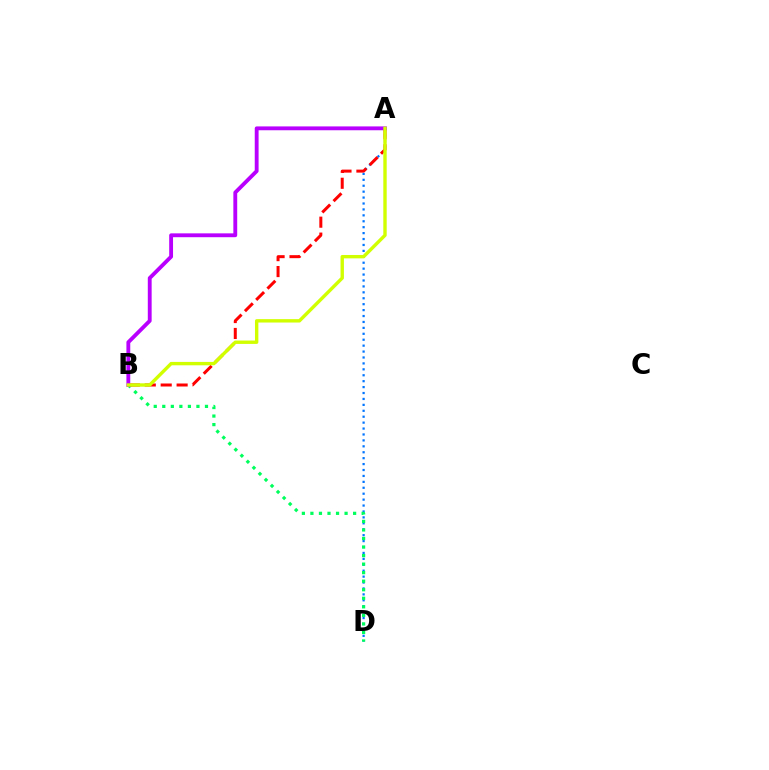{('A', 'D'): [{'color': '#0074ff', 'line_style': 'dotted', 'thickness': 1.61}], ('B', 'D'): [{'color': '#00ff5c', 'line_style': 'dotted', 'thickness': 2.32}], ('A', 'B'): [{'color': '#ff0000', 'line_style': 'dashed', 'thickness': 2.16}, {'color': '#b900ff', 'line_style': 'solid', 'thickness': 2.77}, {'color': '#d1ff00', 'line_style': 'solid', 'thickness': 2.44}]}